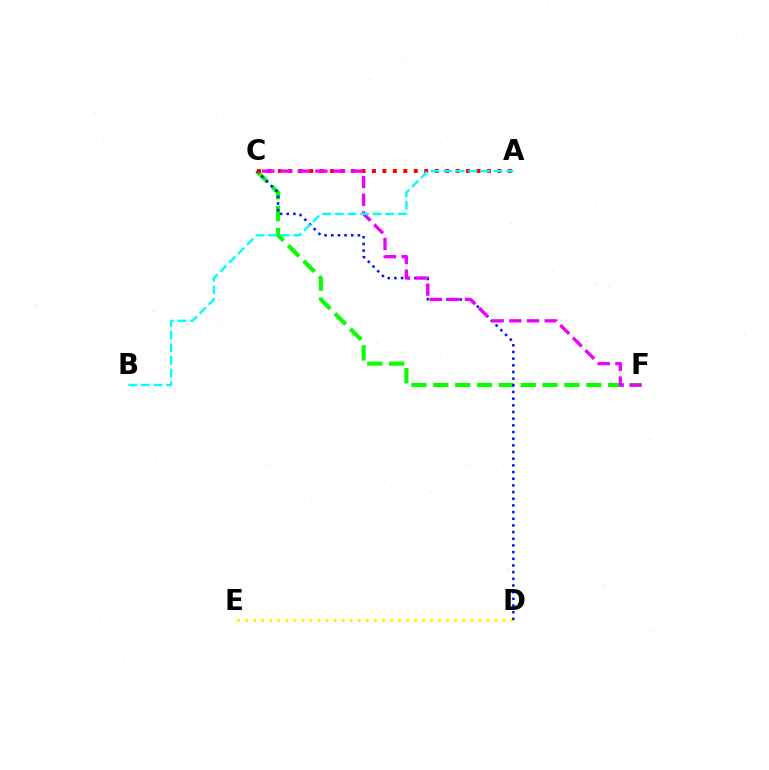{('C', 'F'): [{'color': '#08ff00', 'line_style': 'dashed', 'thickness': 2.97}, {'color': '#ee00ff', 'line_style': 'dashed', 'thickness': 2.4}], ('D', 'E'): [{'color': '#fcf500', 'line_style': 'dotted', 'thickness': 2.18}], ('C', 'D'): [{'color': '#0010ff', 'line_style': 'dotted', 'thickness': 1.81}], ('A', 'C'): [{'color': '#ff0000', 'line_style': 'dotted', 'thickness': 2.84}], ('A', 'B'): [{'color': '#00fff6', 'line_style': 'dashed', 'thickness': 1.71}]}